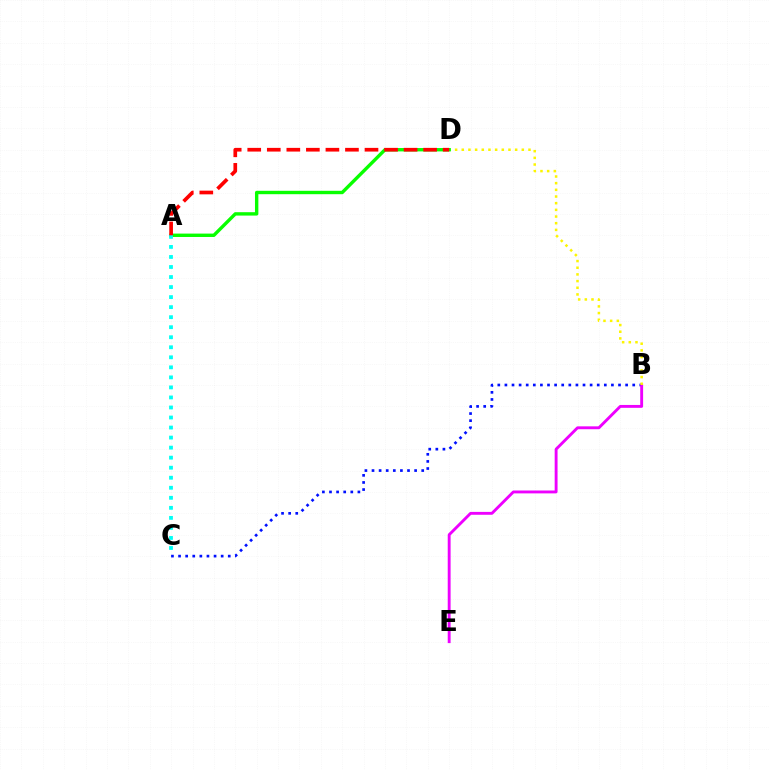{('B', 'C'): [{'color': '#0010ff', 'line_style': 'dotted', 'thickness': 1.93}], ('B', 'E'): [{'color': '#ee00ff', 'line_style': 'solid', 'thickness': 2.07}], ('B', 'D'): [{'color': '#fcf500', 'line_style': 'dotted', 'thickness': 1.81}], ('A', 'D'): [{'color': '#08ff00', 'line_style': 'solid', 'thickness': 2.44}, {'color': '#ff0000', 'line_style': 'dashed', 'thickness': 2.65}], ('A', 'C'): [{'color': '#00fff6', 'line_style': 'dotted', 'thickness': 2.73}]}